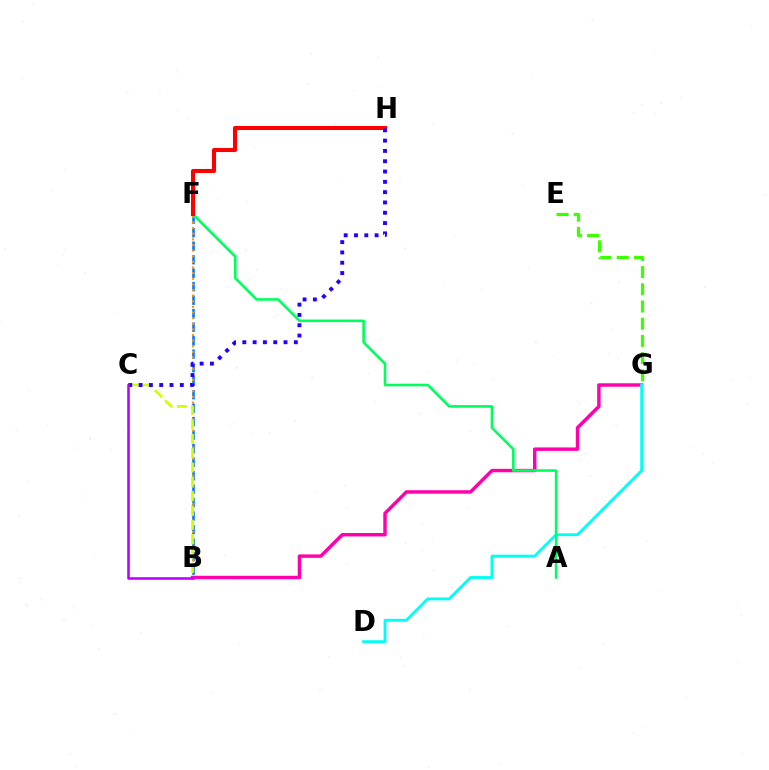{('B', 'F'): [{'color': '#0074ff', 'line_style': 'dashed', 'thickness': 1.83}, {'color': '#ff9400', 'line_style': 'dotted', 'thickness': 1.53}], ('E', 'G'): [{'color': '#3dff00', 'line_style': 'dashed', 'thickness': 2.34}], ('B', 'G'): [{'color': '#ff00ac', 'line_style': 'solid', 'thickness': 2.47}], ('B', 'C'): [{'color': '#d1ff00', 'line_style': 'dashed', 'thickness': 1.95}, {'color': '#b900ff', 'line_style': 'solid', 'thickness': 1.83}], ('D', 'G'): [{'color': '#00fff6', 'line_style': 'solid', 'thickness': 2.06}], ('A', 'F'): [{'color': '#00ff5c', 'line_style': 'solid', 'thickness': 1.87}], ('F', 'H'): [{'color': '#ff0000', 'line_style': 'solid', 'thickness': 2.92}], ('C', 'H'): [{'color': '#2500ff', 'line_style': 'dotted', 'thickness': 2.8}]}